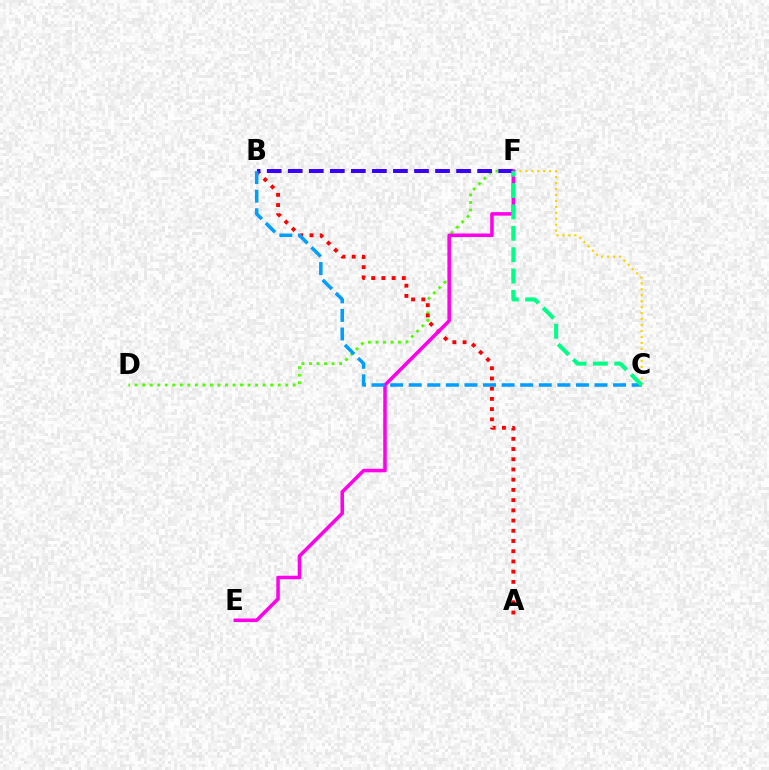{('D', 'F'): [{'color': '#4fff00', 'line_style': 'dotted', 'thickness': 2.05}], ('C', 'F'): [{'color': '#ffd500', 'line_style': 'dotted', 'thickness': 1.62}, {'color': '#00ff86', 'line_style': 'dashed', 'thickness': 2.9}], ('A', 'B'): [{'color': '#ff0000', 'line_style': 'dotted', 'thickness': 2.78}], ('B', 'F'): [{'color': '#3700ff', 'line_style': 'dashed', 'thickness': 2.86}], ('E', 'F'): [{'color': '#ff00ed', 'line_style': 'solid', 'thickness': 2.54}], ('B', 'C'): [{'color': '#009eff', 'line_style': 'dashed', 'thickness': 2.52}]}